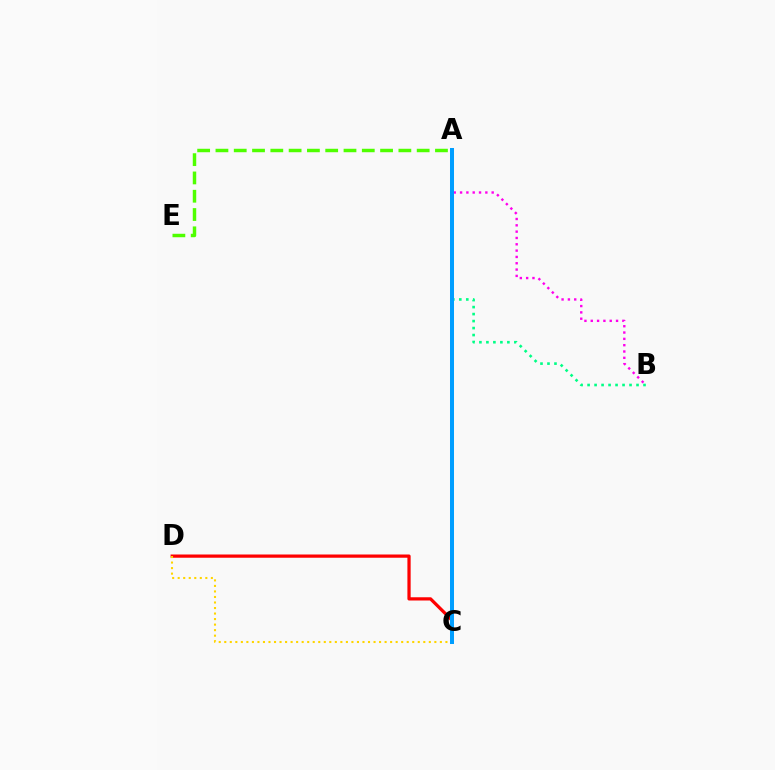{('A', 'C'): [{'color': '#3700ff', 'line_style': 'dashed', 'thickness': 2.8}, {'color': '#009eff', 'line_style': 'solid', 'thickness': 2.88}], ('C', 'D'): [{'color': '#ff0000', 'line_style': 'solid', 'thickness': 2.33}, {'color': '#ffd500', 'line_style': 'dotted', 'thickness': 1.5}], ('A', 'E'): [{'color': '#4fff00', 'line_style': 'dashed', 'thickness': 2.49}], ('A', 'B'): [{'color': '#ff00ed', 'line_style': 'dotted', 'thickness': 1.72}, {'color': '#00ff86', 'line_style': 'dotted', 'thickness': 1.9}]}